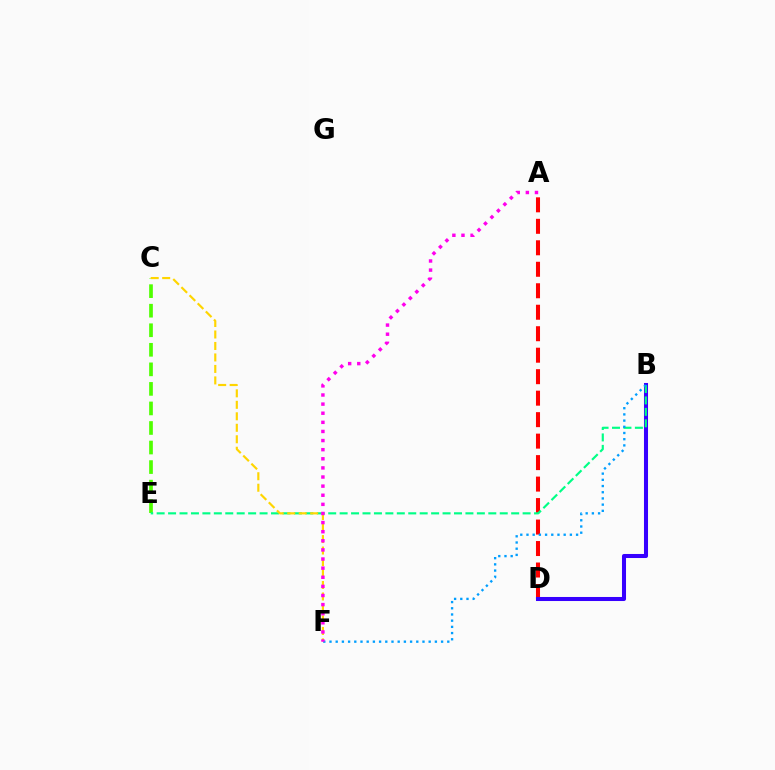{('A', 'D'): [{'color': '#ff0000', 'line_style': 'dashed', 'thickness': 2.92}], ('B', 'D'): [{'color': '#3700ff', 'line_style': 'solid', 'thickness': 2.92}], ('C', 'E'): [{'color': '#4fff00', 'line_style': 'dashed', 'thickness': 2.66}], ('B', 'E'): [{'color': '#00ff86', 'line_style': 'dashed', 'thickness': 1.55}], ('C', 'F'): [{'color': '#ffd500', 'line_style': 'dashed', 'thickness': 1.56}], ('B', 'F'): [{'color': '#009eff', 'line_style': 'dotted', 'thickness': 1.68}], ('A', 'F'): [{'color': '#ff00ed', 'line_style': 'dotted', 'thickness': 2.48}]}